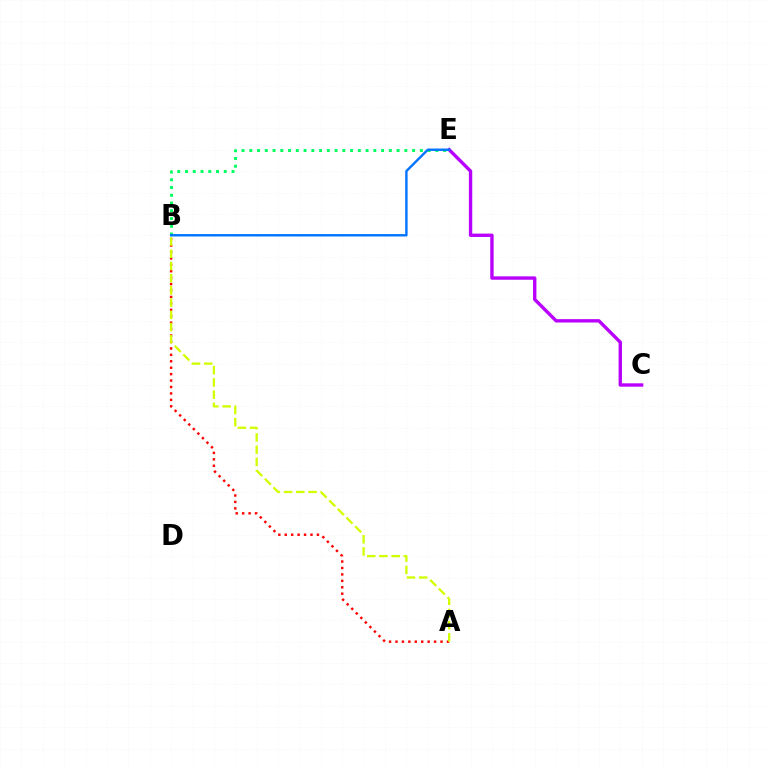{('B', 'E'): [{'color': '#00ff5c', 'line_style': 'dotted', 'thickness': 2.11}, {'color': '#0074ff', 'line_style': 'solid', 'thickness': 1.73}], ('A', 'B'): [{'color': '#ff0000', 'line_style': 'dotted', 'thickness': 1.75}, {'color': '#d1ff00', 'line_style': 'dashed', 'thickness': 1.66}], ('C', 'E'): [{'color': '#b900ff', 'line_style': 'solid', 'thickness': 2.43}]}